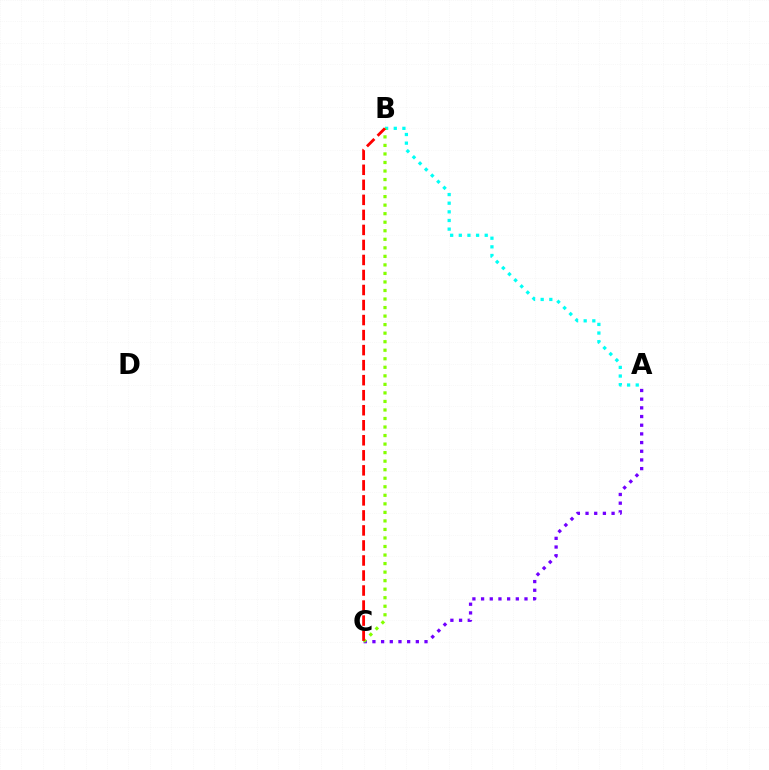{('A', 'C'): [{'color': '#7200ff', 'line_style': 'dotted', 'thickness': 2.36}], ('A', 'B'): [{'color': '#00fff6', 'line_style': 'dotted', 'thickness': 2.35}], ('B', 'C'): [{'color': '#84ff00', 'line_style': 'dotted', 'thickness': 2.32}, {'color': '#ff0000', 'line_style': 'dashed', 'thickness': 2.04}]}